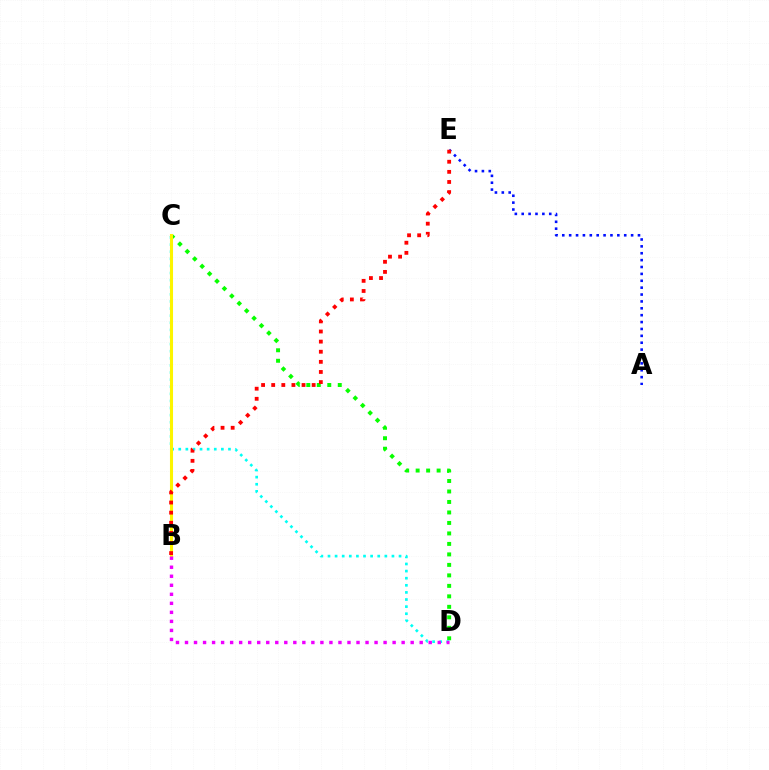{('A', 'E'): [{'color': '#0010ff', 'line_style': 'dotted', 'thickness': 1.87}], ('C', 'D'): [{'color': '#08ff00', 'line_style': 'dotted', 'thickness': 2.85}, {'color': '#00fff6', 'line_style': 'dotted', 'thickness': 1.93}], ('B', 'C'): [{'color': '#fcf500', 'line_style': 'solid', 'thickness': 2.2}], ('B', 'D'): [{'color': '#ee00ff', 'line_style': 'dotted', 'thickness': 2.45}], ('B', 'E'): [{'color': '#ff0000', 'line_style': 'dotted', 'thickness': 2.75}]}